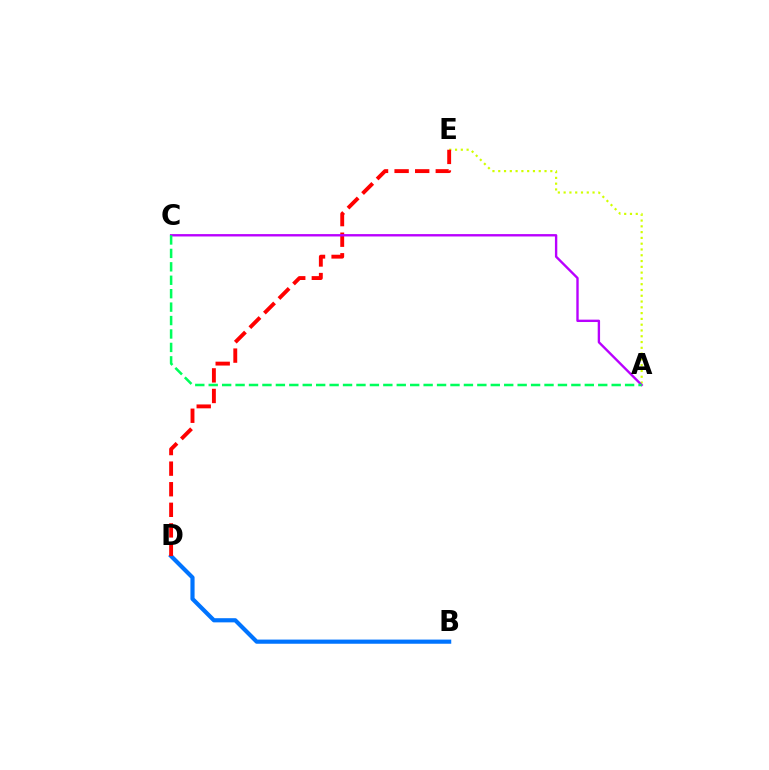{('B', 'D'): [{'color': '#0074ff', 'line_style': 'solid', 'thickness': 3.0}], ('A', 'E'): [{'color': '#d1ff00', 'line_style': 'dotted', 'thickness': 1.57}], ('D', 'E'): [{'color': '#ff0000', 'line_style': 'dashed', 'thickness': 2.8}], ('A', 'C'): [{'color': '#b900ff', 'line_style': 'solid', 'thickness': 1.71}, {'color': '#00ff5c', 'line_style': 'dashed', 'thickness': 1.82}]}